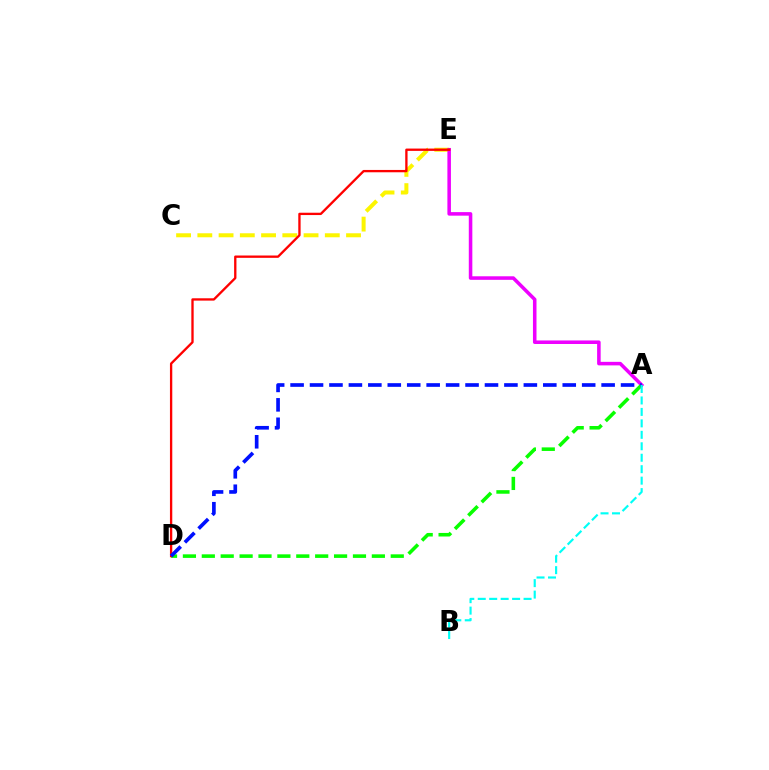{('C', 'E'): [{'color': '#fcf500', 'line_style': 'dashed', 'thickness': 2.89}], ('A', 'E'): [{'color': '#ee00ff', 'line_style': 'solid', 'thickness': 2.55}], ('A', 'D'): [{'color': '#08ff00', 'line_style': 'dashed', 'thickness': 2.57}, {'color': '#0010ff', 'line_style': 'dashed', 'thickness': 2.64}], ('D', 'E'): [{'color': '#ff0000', 'line_style': 'solid', 'thickness': 1.68}], ('A', 'B'): [{'color': '#00fff6', 'line_style': 'dashed', 'thickness': 1.56}]}